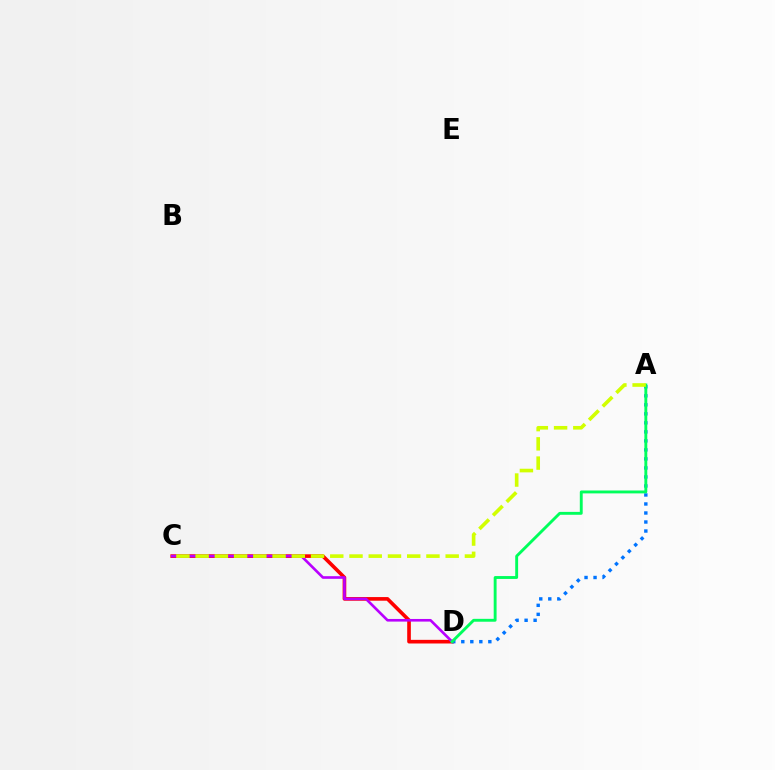{('C', 'D'): [{'color': '#ff0000', 'line_style': 'solid', 'thickness': 2.62}, {'color': '#b900ff', 'line_style': 'solid', 'thickness': 1.9}], ('A', 'D'): [{'color': '#0074ff', 'line_style': 'dotted', 'thickness': 2.45}, {'color': '#00ff5c', 'line_style': 'solid', 'thickness': 2.08}], ('A', 'C'): [{'color': '#d1ff00', 'line_style': 'dashed', 'thickness': 2.61}]}